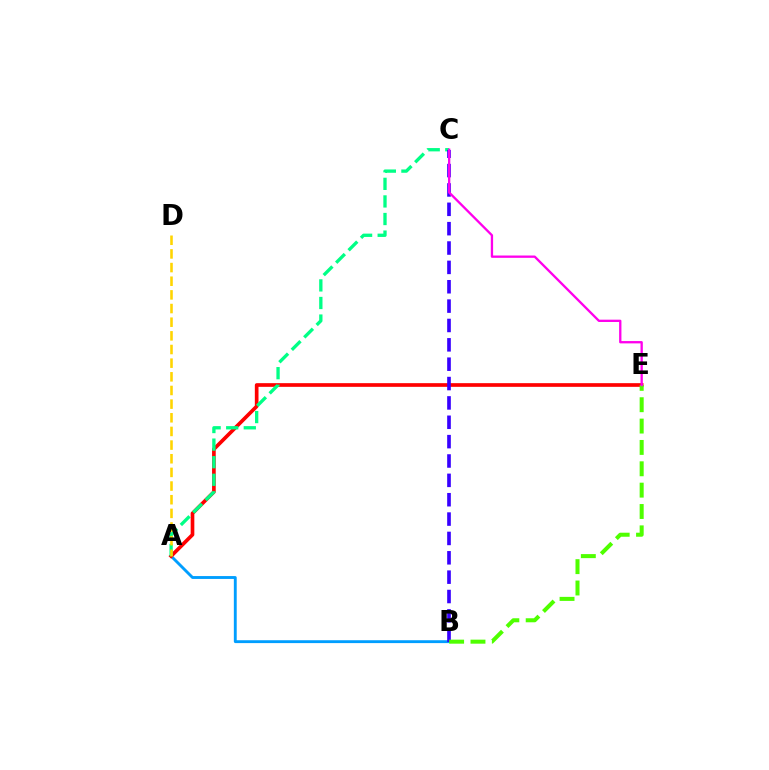{('A', 'B'): [{'color': '#009eff', 'line_style': 'solid', 'thickness': 2.07}], ('A', 'E'): [{'color': '#ff0000', 'line_style': 'solid', 'thickness': 2.64}], ('A', 'C'): [{'color': '#00ff86', 'line_style': 'dashed', 'thickness': 2.39}], ('A', 'D'): [{'color': '#ffd500', 'line_style': 'dashed', 'thickness': 1.86}], ('B', 'C'): [{'color': '#3700ff', 'line_style': 'dashed', 'thickness': 2.63}], ('B', 'E'): [{'color': '#4fff00', 'line_style': 'dashed', 'thickness': 2.9}], ('C', 'E'): [{'color': '#ff00ed', 'line_style': 'solid', 'thickness': 1.67}]}